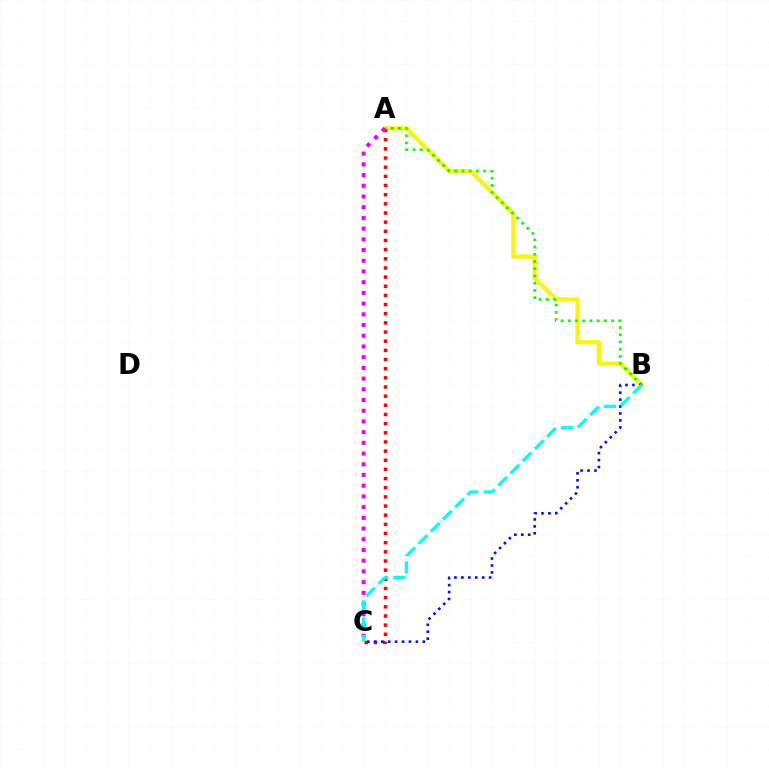{('A', 'B'): [{'color': '#fcf500', 'line_style': 'solid', 'thickness': 2.99}, {'color': '#08ff00', 'line_style': 'dotted', 'thickness': 1.96}], ('A', 'C'): [{'color': '#ff0000', 'line_style': 'dotted', 'thickness': 2.49}, {'color': '#ee00ff', 'line_style': 'dotted', 'thickness': 2.91}], ('B', 'C'): [{'color': '#0010ff', 'line_style': 'dotted', 'thickness': 1.88}, {'color': '#00fff6', 'line_style': 'dashed', 'thickness': 2.35}]}